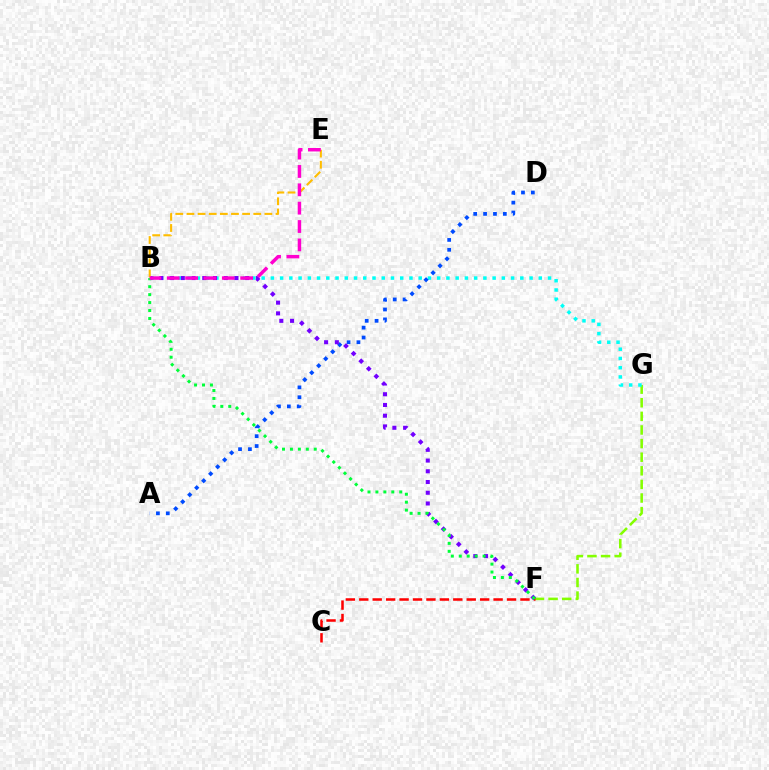{('F', 'G'): [{'color': '#84ff00', 'line_style': 'dashed', 'thickness': 1.85}], ('B', 'G'): [{'color': '#00fff6', 'line_style': 'dotted', 'thickness': 2.51}], ('C', 'F'): [{'color': '#ff0000', 'line_style': 'dashed', 'thickness': 1.82}], ('A', 'D'): [{'color': '#004bff', 'line_style': 'dotted', 'thickness': 2.68}], ('B', 'F'): [{'color': '#7200ff', 'line_style': 'dotted', 'thickness': 2.92}, {'color': '#00ff39', 'line_style': 'dotted', 'thickness': 2.16}], ('B', 'E'): [{'color': '#ffbd00', 'line_style': 'dashed', 'thickness': 1.51}, {'color': '#ff00cf', 'line_style': 'dashed', 'thickness': 2.49}]}